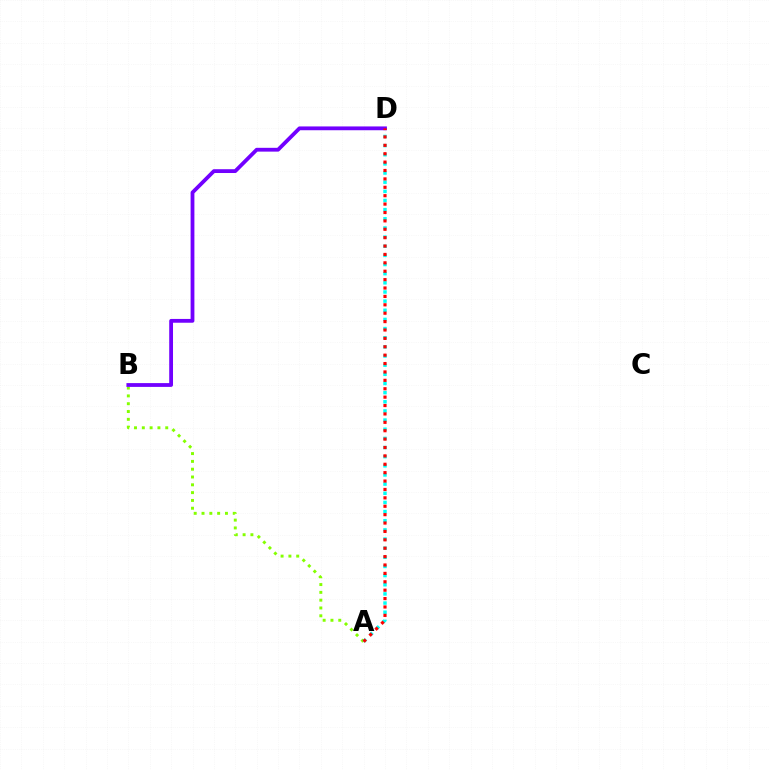{('A', 'B'): [{'color': '#84ff00', 'line_style': 'dotted', 'thickness': 2.12}], ('A', 'D'): [{'color': '#00fff6', 'line_style': 'dotted', 'thickness': 2.49}, {'color': '#ff0000', 'line_style': 'dotted', 'thickness': 2.28}], ('B', 'D'): [{'color': '#7200ff', 'line_style': 'solid', 'thickness': 2.74}]}